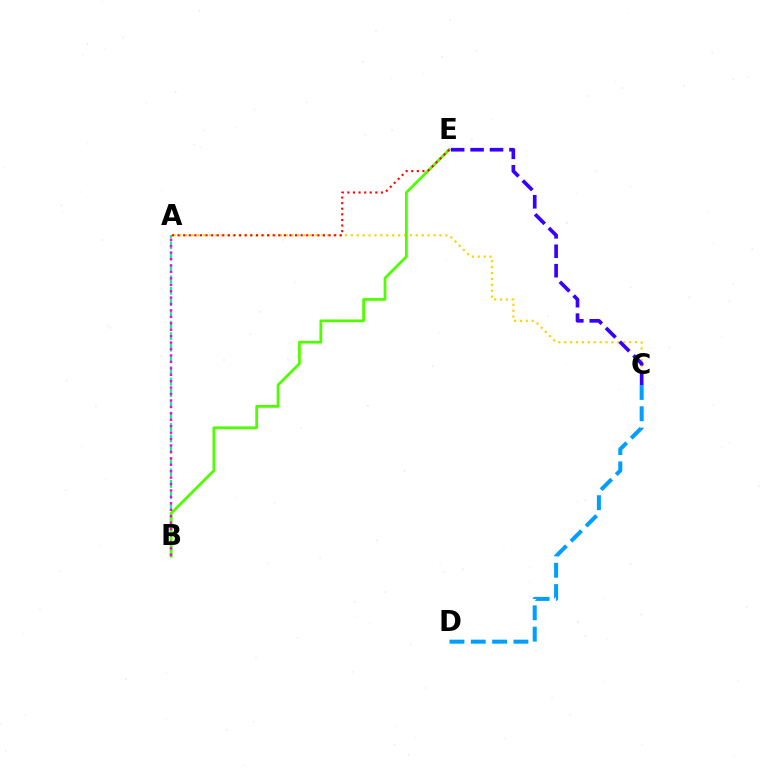{('C', 'D'): [{'color': '#009eff', 'line_style': 'dashed', 'thickness': 2.9}], ('A', 'B'): [{'color': '#00ff86', 'line_style': 'dashed', 'thickness': 1.54}, {'color': '#ff00ed', 'line_style': 'dotted', 'thickness': 1.75}], ('A', 'C'): [{'color': '#ffd500', 'line_style': 'dotted', 'thickness': 1.6}], ('B', 'E'): [{'color': '#4fff00', 'line_style': 'solid', 'thickness': 2.0}], ('A', 'E'): [{'color': '#ff0000', 'line_style': 'dotted', 'thickness': 1.52}], ('C', 'E'): [{'color': '#3700ff', 'line_style': 'dashed', 'thickness': 2.64}]}